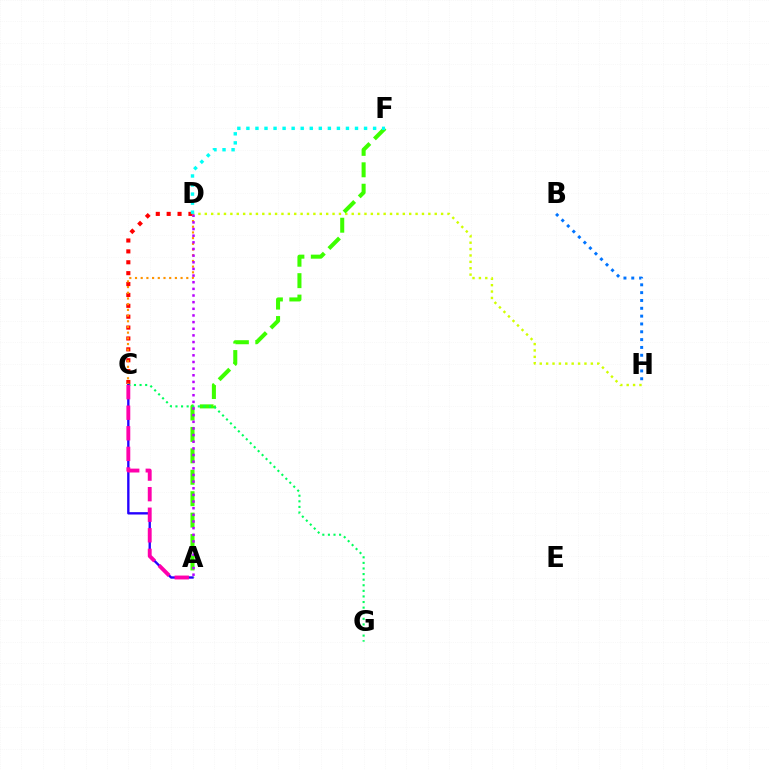{('B', 'H'): [{'color': '#0074ff', 'line_style': 'dotted', 'thickness': 2.13}], ('D', 'H'): [{'color': '#d1ff00', 'line_style': 'dotted', 'thickness': 1.74}], ('A', 'F'): [{'color': '#3dff00', 'line_style': 'dashed', 'thickness': 2.91}], ('C', 'G'): [{'color': '#00ff5c', 'line_style': 'dotted', 'thickness': 1.52}], ('C', 'D'): [{'color': '#ff0000', 'line_style': 'dotted', 'thickness': 2.96}, {'color': '#ff9400', 'line_style': 'dotted', 'thickness': 1.55}], ('D', 'F'): [{'color': '#00fff6', 'line_style': 'dotted', 'thickness': 2.46}], ('A', 'C'): [{'color': '#2500ff', 'line_style': 'solid', 'thickness': 1.7}, {'color': '#ff00ac', 'line_style': 'dashed', 'thickness': 2.79}], ('A', 'D'): [{'color': '#b900ff', 'line_style': 'dotted', 'thickness': 1.81}]}